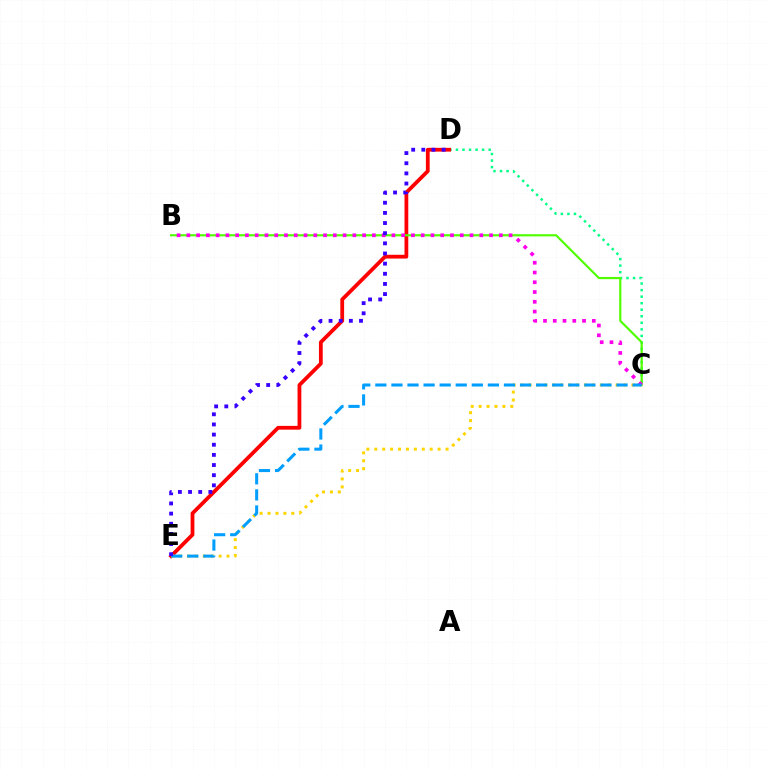{('C', 'D'): [{'color': '#00ff86', 'line_style': 'dotted', 'thickness': 1.78}], ('D', 'E'): [{'color': '#ff0000', 'line_style': 'solid', 'thickness': 2.72}, {'color': '#3700ff', 'line_style': 'dotted', 'thickness': 2.76}], ('B', 'C'): [{'color': '#4fff00', 'line_style': 'solid', 'thickness': 1.56}, {'color': '#ff00ed', 'line_style': 'dotted', 'thickness': 2.65}], ('C', 'E'): [{'color': '#ffd500', 'line_style': 'dotted', 'thickness': 2.15}, {'color': '#009eff', 'line_style': 'dashed', 'thickness': 2.18}]}